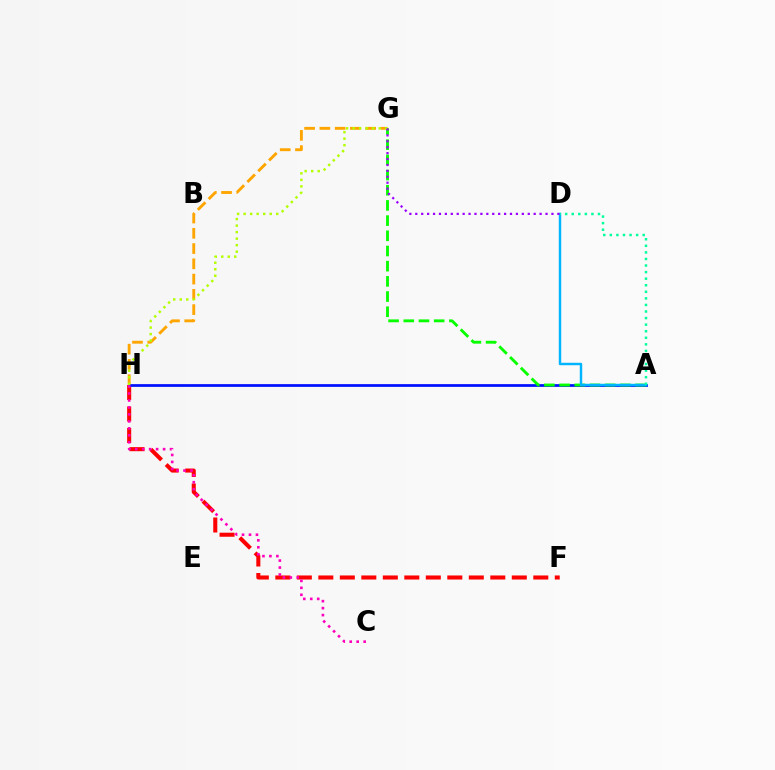{('G', 'H'): [{'color': '#ffa500', 'line_style': 'dashed', 'thickness': 2.07}, {'color': '#b3ff00', 'line_style': 'dotted', 'thickness': 1.77}], ('F', 'H'): [{'color': '#ff0000', 'line_style': 'dashed', 'thickness': 2.92}], ('A', 'H'): [{'color': '#0010ff', 'line_style': 'solid', 'thickness': 1.96}], ('A', 'G'): [{'color': '#08ff00', 'line_style': 'dashed', 'thickness': 2.06}], ('A', 'D'): [{'color': '#00b5ff', 'line_style': 'solid', 'thickness': 1.77}, {'color': '#00ff9d', 'line_style': 'dotted', 'thickness': 1.78}], ('C', 'H'): [{'color': '#ff00bd', 'line_style': 'dotted', 'thickness': 1.89}], ('D', 'G'): [{'color': '#9b00ff', 'line_style': 'dotted', 'thickness': 1.61}]}